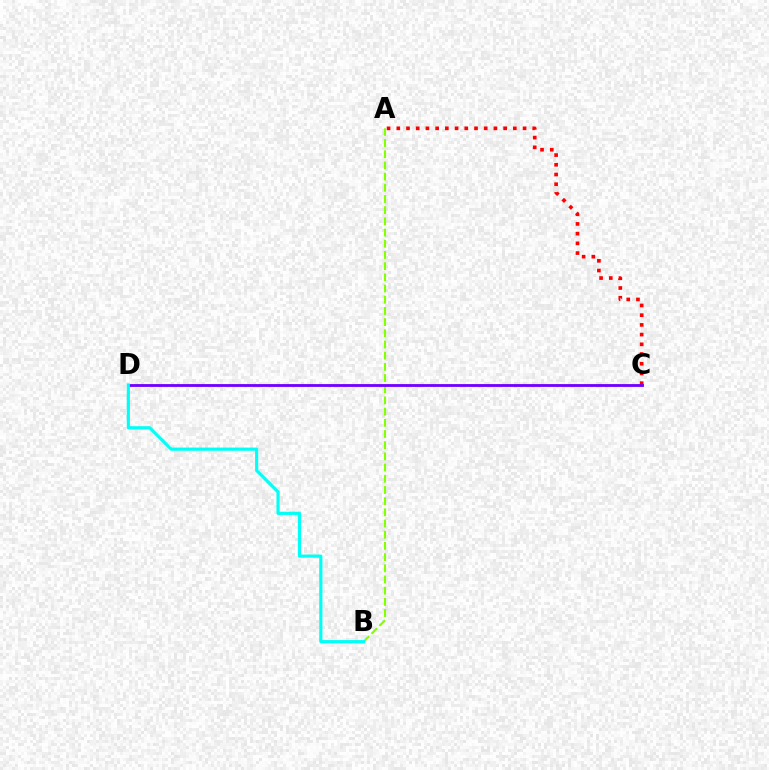{('A', 'C'): [{'color': '#ff0000', 'line_style': 'dotted', 'thickness': 2.64}], ('A', 'B'): [{'color': '#84ff00', 'line_style': 'dashed', 'thickness': 1.52}], ('C', 'D'): [{'color': '#7200ff', 'line_style': 'solid', 'thickness': 2.04}], ('B', 'D'): [{'color': '#00fff6', 'line_style': 'solid', 'thickness': 2.27}]}